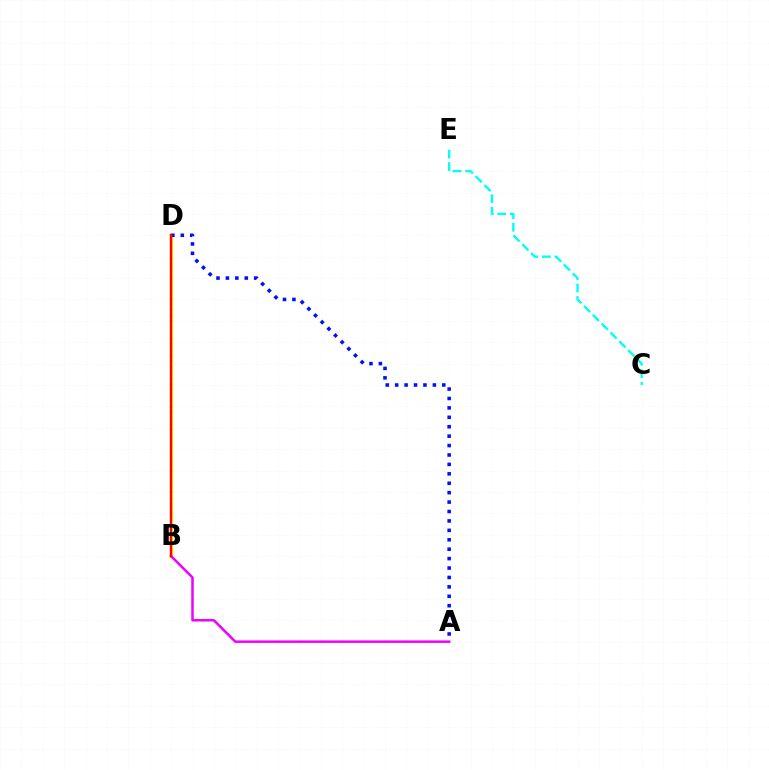{('B', 'D'): [{'color': '#fcf500', 'line_style': 'solid', 'thickness': 2.39}, {'color': '#08ff00', 'line_style': 'dotted', 'thickness': 1.55}, {'color': '#ff0000', 'line_style': 'solid', 'thickness': 1.71}], ('A', 'D'): [{'color': '#0010ff', 'line_style': 'dotted', 'thickness': 2.56}], ('A', 'B'): [{'color': '#ee00ff', 'line_style': 'solid', 'thickness': 1.8}], ('C', 'E'): [{'color': '#00fff6', 'line_style': 'dashed', 'thickness': 1.7}]}